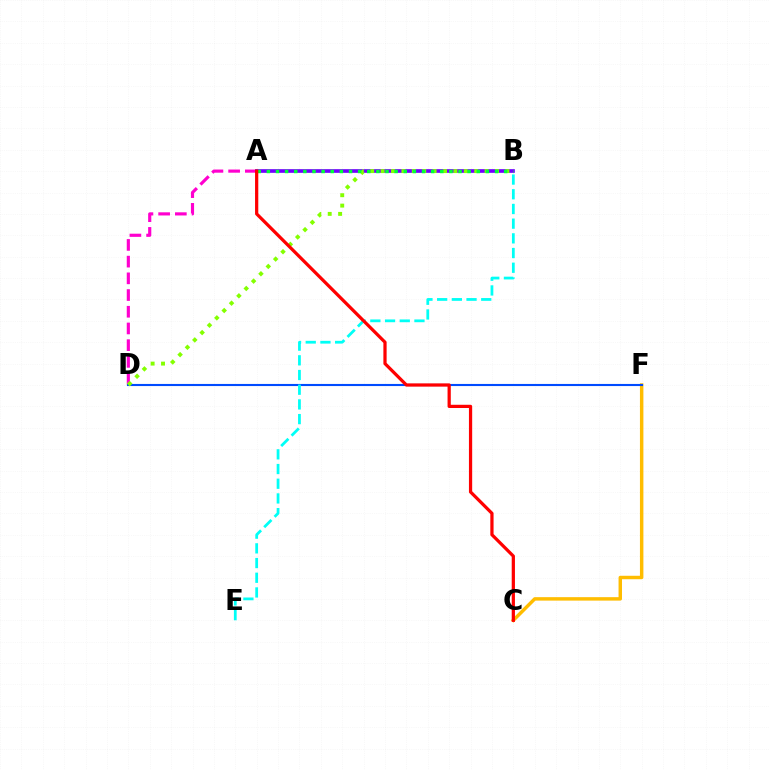{('C', 'F'): [{'color': '#ffbd00', 'line_style': 'solid', 'thickness': 2.49}], ('A', 'D'): [{'color': '#ff00cf', 'line_style': 'dashed', 'thickness': 2.27}], ('A', 'B'): [{'color': '#7200ff', 'line_style': 'solid', 'thickness': 2.65}, {'color': '#00ff39', 'line_style': 'dotted', 'thickness': 2.48}], ('D', 'F'): [{'color': '#004bff', 'line_style': 'solid', 'thickness': 1.52}], ('B', 'E'): [{'color': '#00fff6', 'line_style': 'dashed', 'thickness': 2.0}], ('B', 'D'): [{'color': '#84ff00', 'line_style': 'dotted', 'thickness': 2.82}], ('A', 'C'): [{'color': '#ff0000', 'line_style': 'solid', 'thickness': 2.33}]}